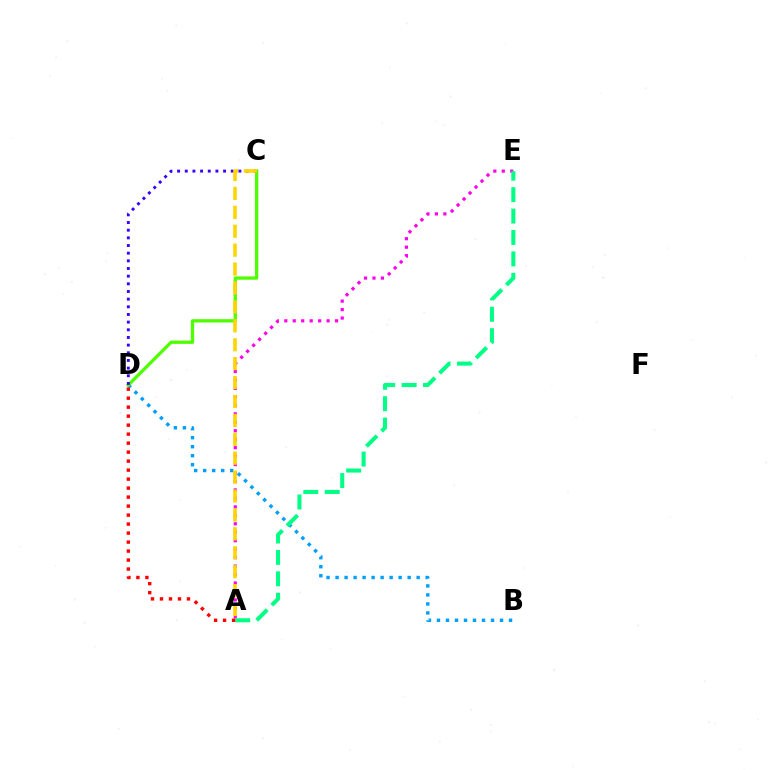{('A', 'E'): [{'color': '#ff00ed', 'line_style': 'dotted', 'thickness': 2.3}, {'color': '#00ff86', 'line_style': 'dashed', 'thickness': 2.91}], ('B', 'D'): [{'color': '#009eff', 'line_style': 'dotted', 'thickness': 2.45}], ('C', 'D'): [{'color': '#4fff00', 'line_style': 'solid', 'thickness': 2.38}, {'color': '#3700ff', 'line_style': 'dotted', 'thickness': 2.08}], ('A', 'C'): [{'color': '#ffd500', 'line_style': 'dashed', 'thickness': 2.57}], ('A', 'D'): [{'color': '#ff0000', 'line_style': 'dotted', 'thickness': 2.44}]}